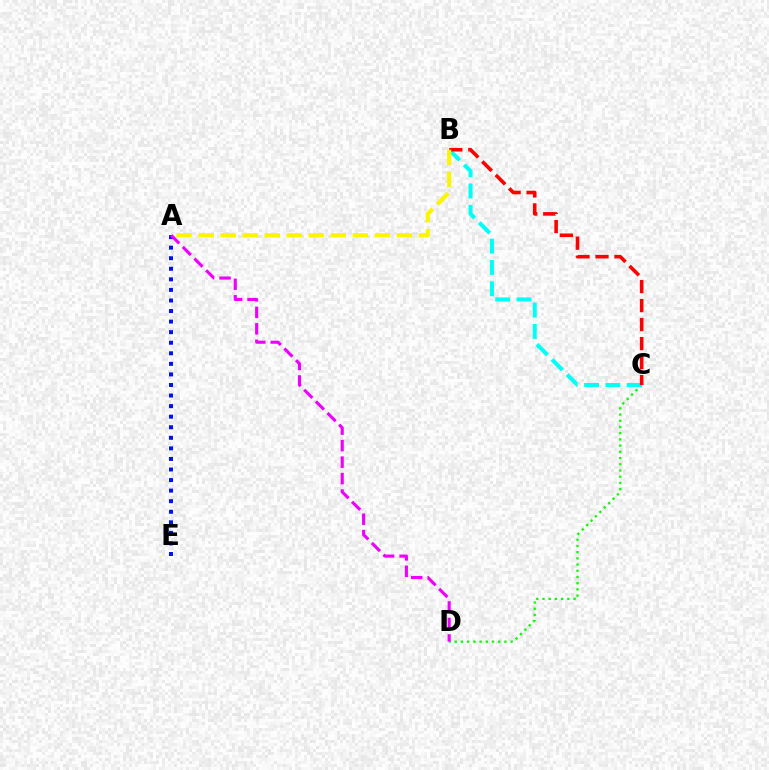{('C', 'D'): [{'color': '#08ff00', 'line_style': 'dotted', 'thickness': 1.69}], ('B', 'C'): [{'color': '#00fff6', 'line_style': 'dashed', 'thickness': 2.9}, {'color': '#ff0000', 'line_style': 'dashed', 'thickness': 2.58}], ('A', 'E'): [{'color': '#0010ff', 'line_style': 'dotted', 'thickness': 2.87}], ('A', 'D'): [{'color': '#ee00ff', 'line_style': 'dashed', 'thickness': 2.24}], ('A', 'B'): [{'color': '#fcf500', 'line_style': 'dashed', 'thickness': 2.99}]}